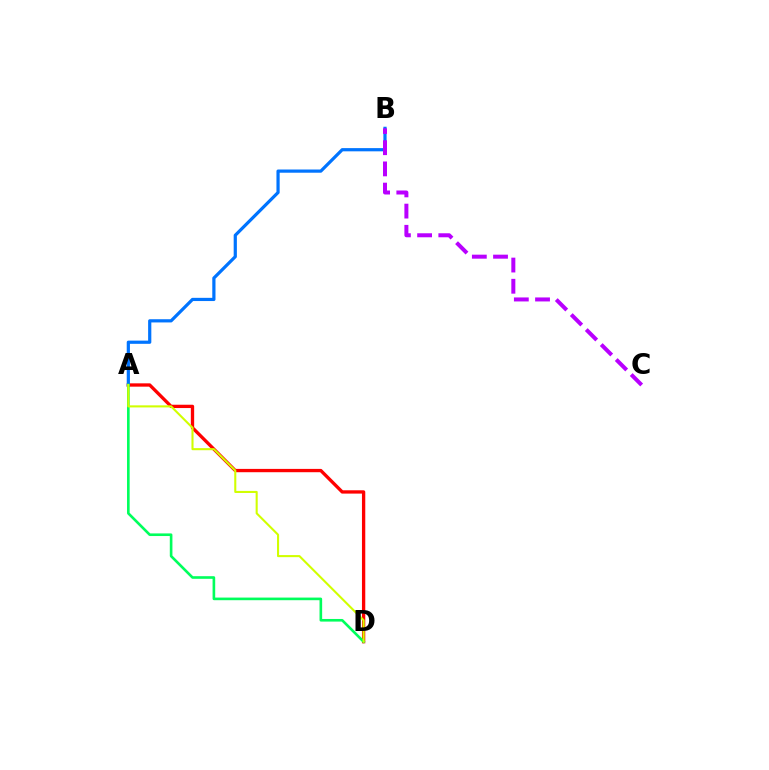{('A', 'D'): [{'color': '#ff0000', 'line_style': 'solid', 'thickness': 2.39}, {'color': '#00ff5c', 'line_style': 'solid', 'thickness': 1.89}, {'color': '#d1ff00', 'line_style': 'solid', 'thickness': 1.5}], ('A', 'B'): [{'color': '#0074ff', 'line_style': 'solid', 'thickness': 2.31}], ('B', 'C'): [{'color': '#b900ff', 'line_style': 'dashed', 'thickness': 2.88}]}